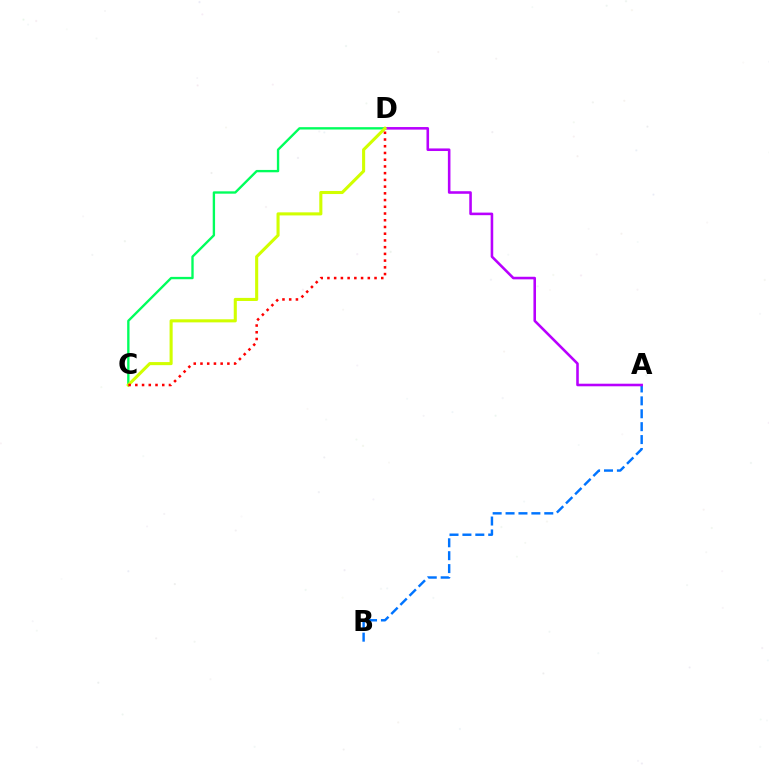{('C', 'D'): [{'color': '#00ff5c', 'line_style': 'solid', 'thickness': 1.69}, {'color': '#d1ff00', 'line_style': 'solid', 'thickness': 2.22}, {'color': '#ff0000', 'line_style': 'dotted', 'thickness': 1.83}], ('A', 'B'): [{'color': '#0074ff', 'line_style': 'dashed', 'thickness': 1.75}], ('A', 'D'): [{'color': '#b900ff', 'line_style': 'solid', 'thickness': 1.85}]}